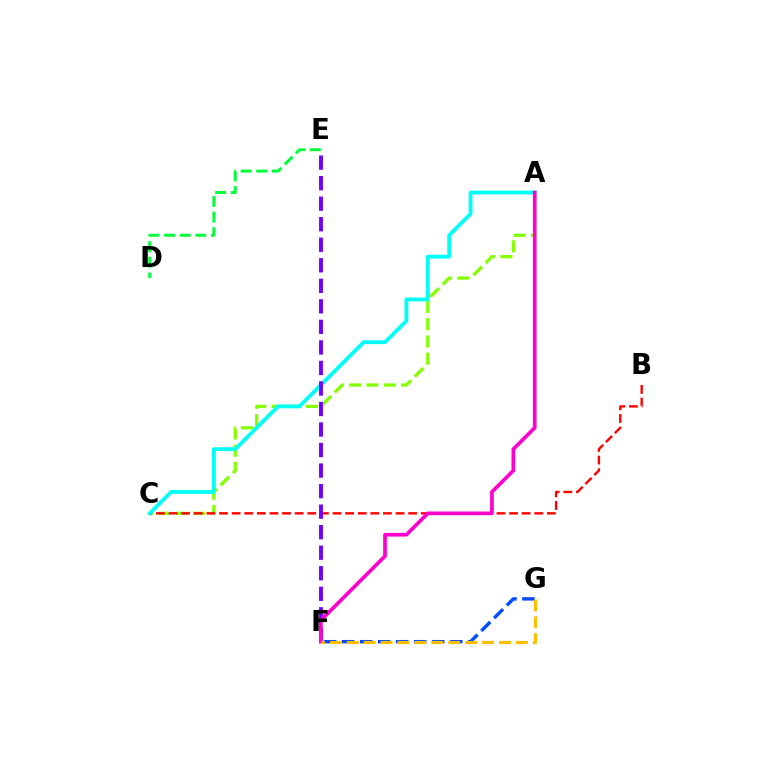{('A', 'C'): [{'color': '#84ff00', 'line_style': 'dashed', 'thickness': 2.35}, {'color': '#00fff6', 'line_style': 'solid', 'thickness': 2.76}], ('B', 'C'): [{'color': '#ff0000', 'line_style': 'dashed', 'thickness': 1.71}], ('D', 'E'): [{'color': '#00ff39', 'line_style': 'dashed', 'thickness': 2.12}], ('F', 'G'): [{'color': '#004bff', 'line_style': 'dashed', 'thickness': 2.44}, {'color': '#ffbd00', 'line_style': 'dashed', 'thickness': 2.3}], ('E', 'F'): [{'color': '#7200ff', 'line_style': 'dashed', 'thickness': 2.79}], ('A', 'F'): [{'color': '#ff00cf', 'line_style': 'solid', 'thickness': 2.65}]}